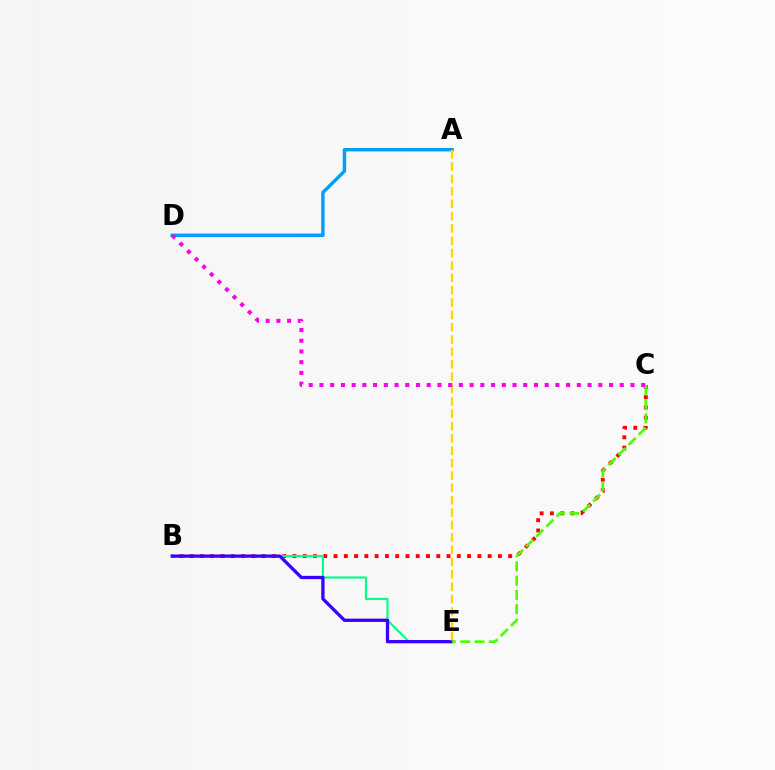{('B', 'C'): [{'color': '#ff0000', 'line_style': 'dotted', 'thickness': 2.79}], ('B', 'E'): [{'color': '#00ff86', 'line_style': 'solid', 'thickness': 1.53}, {'color': '#3700ff', 'line_style': 'solid', 'thickness': 2.36}], ('A', 'D'): [{'color': '#009eff', 'line_style': 'solid', 'thickness': 2.46}], ('C', 'E'): [{'color': '#4fff00', 'line_style': 'dashed', 'thickness': 1.94}], ('A', 'E'): [{'color': '#ffd500', 'line_style': 'dashed', 'thickness': 1.68}], ('C', 'D'): [{'color': '#ff00ed', 'line_style': 'dotted', 'thickness': 2.91}]}